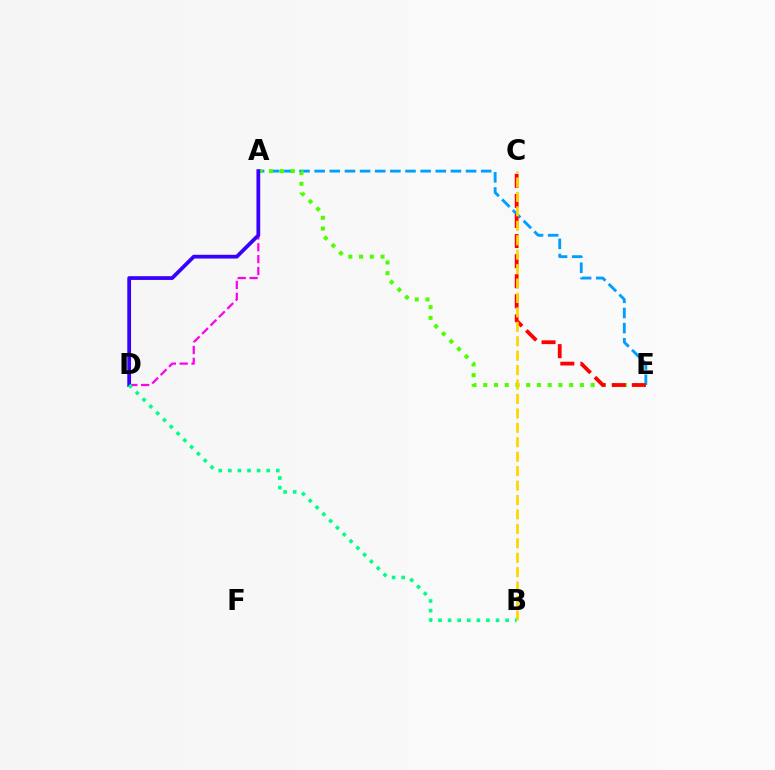{('A', 'E'): [{'color': '#009eff', 'line_style': 'dashed', 'thickness': 2.06}, {'color': '#4fff00', 'line_style': 'dotted', 'thickness': 2.92}], ('A', 'D'): [{'color': '#ff00ed', 'line_style': 'dashed', 'thickness': 1.61}, {'color': '#3700ff', 'line_style': 'solid', 'thickness': 2.71}], ('C', 'E'): [{'color': '#ff0000', 'line_style': 'dashed', 'thickness': 2.73}], ('B', 'C'): [{'color': '#ffd500', 'line_style': 'dashed', 'thickness': 1.96}], ('B', 'D'): [{'color': '#00ff86', 'line_style': 'dotted', 'thickness': 2.6}]}